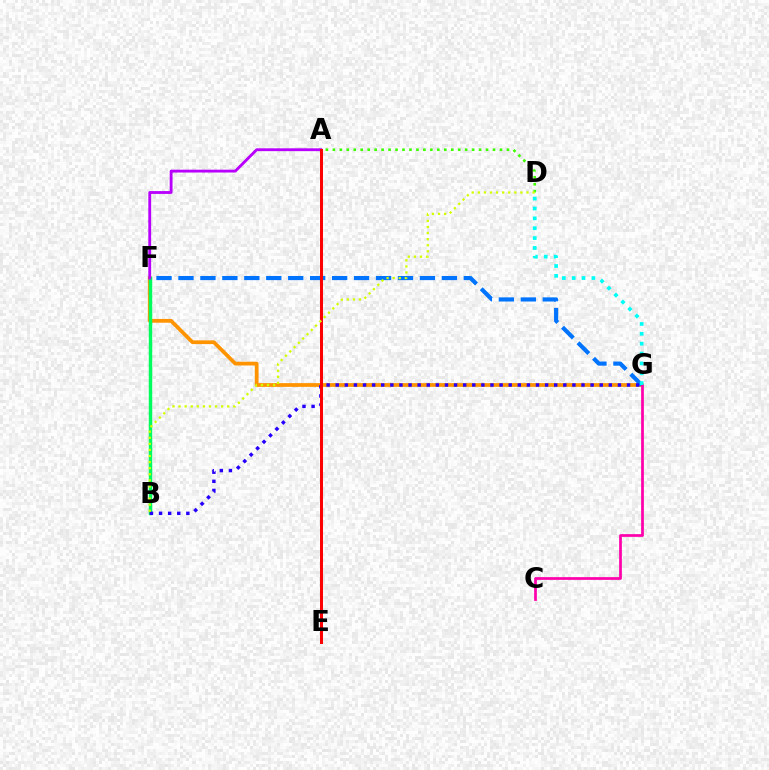{('F', 'G'): [{'color': '#ff9400', 'line_style': 'solid', 'thickness': 2.71}, {'color': '#0074ff', 'line_style': 'dashed', 'thickness': 2.98}], ('A', 'D'): [{'color': '#3dff00', 'line_style': 'dotted', 'thickness': 1.89}], ('B', 'F'): [{'color': '#00ff5c', 'line_style': 'solid', 'thickness': 2.48}], ('C', 'G'): [{'color': '#ff00ac', 'line_style': 'solid', 'thickness': 1.96}], ('B', 'G'): [{'color': '#2500ff', 'line_style': 'dotted', 'thickness': 2.47}], ('A', 'F'): [{'color': '#b900ff', 'line_style': 'solid', 'thickness': 2.05}], ('A', 'E'): [{'color': '#ff0000', 'line_style': 'solid', 'thickness': 2.17}], ('B', 'D'): [{'color': '#d1ff00', 'line_style': 'dotted', 'thickness': 1.65}], ('D', 'G'): [{'color': '#00fff6', 'line_style': 'dotted', 'thickness': 2.68}]}